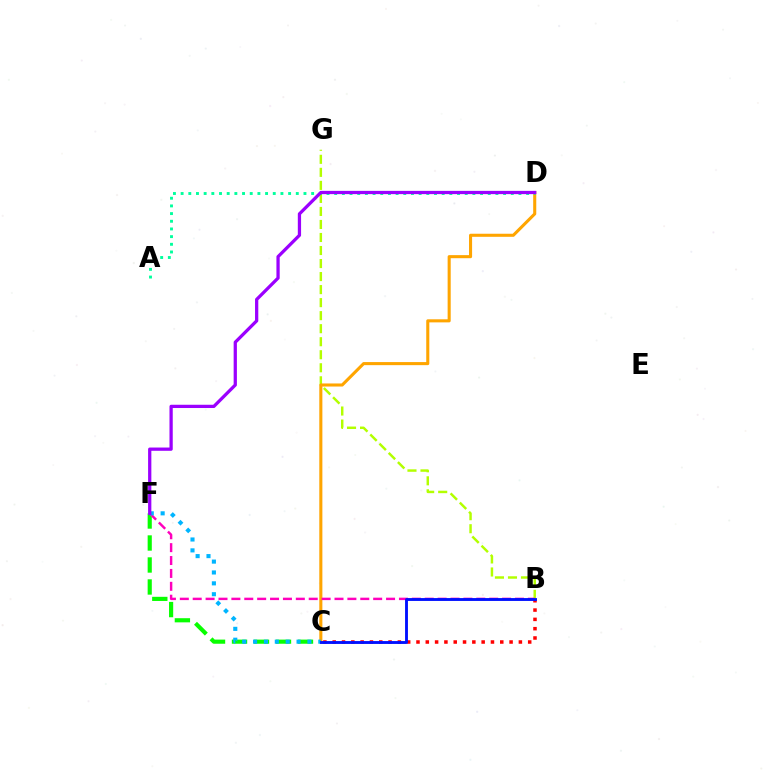{('C', 'F'): [{'color': '#08ff00', 'line_style': 'dashed', 'thickness': 2.99}, {'color': '#00b5ff', 'line_style': 'dotted', 'thickness': 2.95}], ('B', 'G'): [{'color': '#b3ff00', 'line_style': 'dashed', 'thickness': 1.77}], ('C', 'D'): [{'color': '#ffa500', 'line_style': 'solid', 'thickness': 2.21}], ('B', 'F'): [{'color': '#ff00bd', 'line_style': 'dashed', 'thickness': 1.75}], ('A', 'D'): [{'color': '#00ff9d', 'line_style': 'dotted', 'thickness': 2.09}], ('B', 'C'): [{'color': '#ff0000', 'line_style': 'dotted', 'thickness': 2.53}, {'color': '#0010ff', 'line_style': 'solid', 'thickness': 2.07}], ('D', 'F'): [{'color': '#9b00ff', 'line_style': 'solid', 'thickness': 2.35}]}